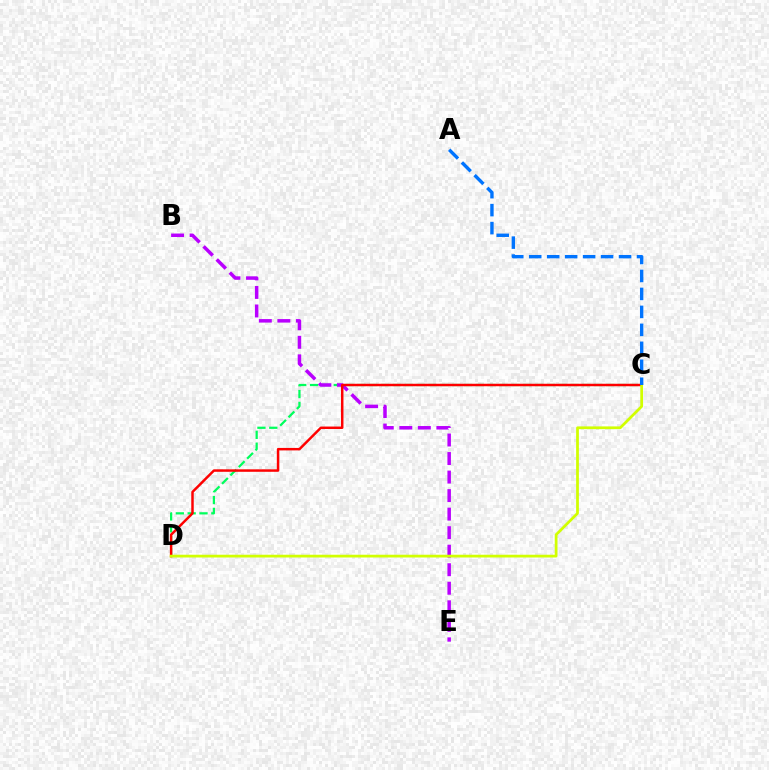{('C', 'D'): [{'color': '#00ff5c', 'line_style': 'dashed', 'thickness': 1.61}, {'color': '#ff0000', 'line_style': 'solid', 'thickness': 1.78}, {'color': '#d1ff00', 'line_style': 'solid', 'thickness': 1.98}], ('B', 'E'): [{'color': '#b900ff', 'line_style': 'dashed', 'thickness': 2.52}], ('A', 'C'): [{'color': '#0074ff', 'line_style': 'dashed', 'thickness': 2.44}]}